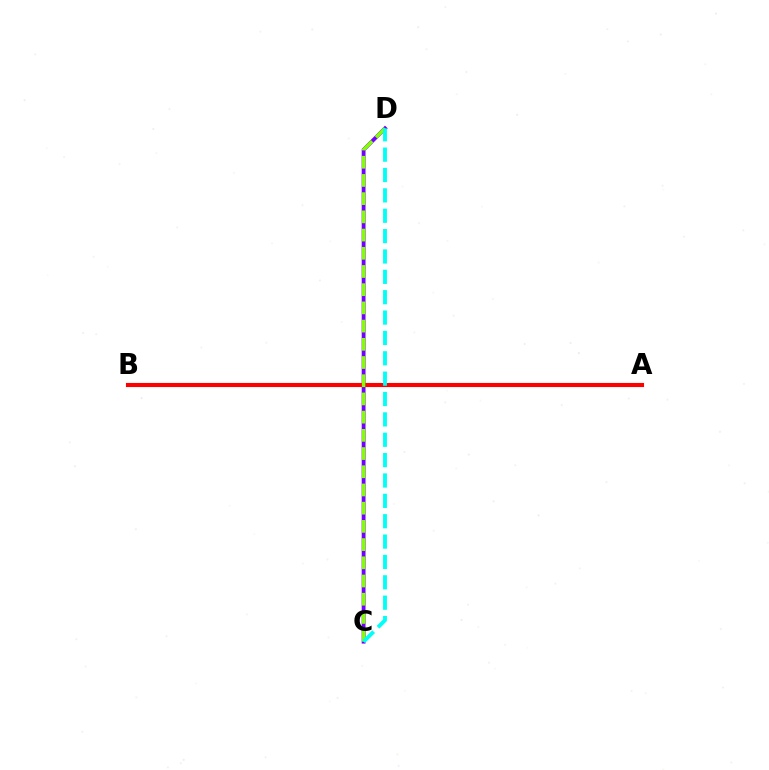{('C', 'D'): [{'color': '#7200ff', 'line_style': 'solid', 'thickness': 2.76}, {'color': '#84ff00', 'line_style': 'dashed', 'thickness': 2.47}, {'color': '#00fff6', 'line_style': 'dashed', 'thickness': 2.77}], ('A', 'B'): [{'color': '#ff0000', 'line_style': 'solid', 'thickness': 2.95}]}